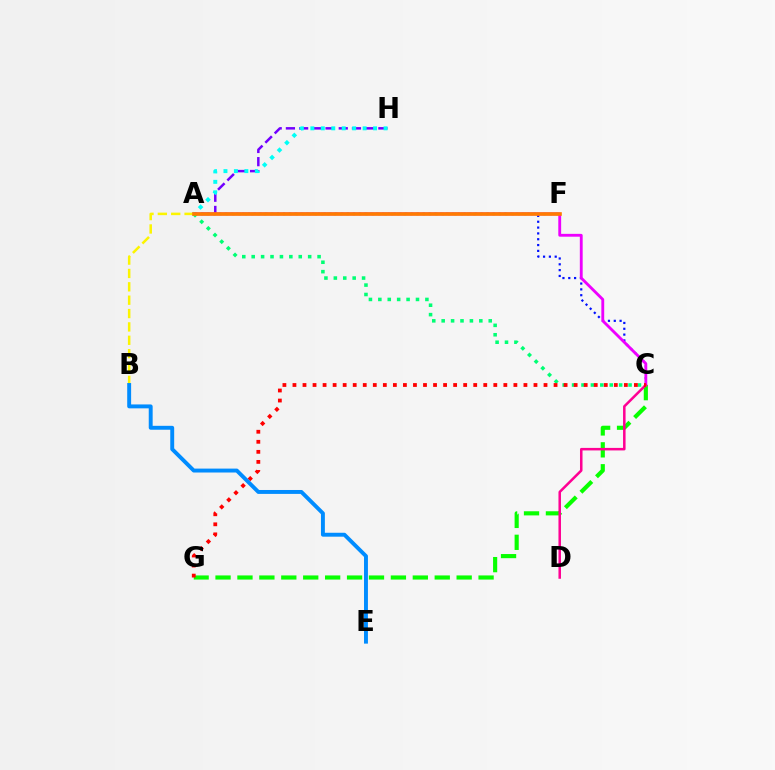{('A', 'H'): [{'color': '#7200ff', 'line_style': 'dashed', 'thickness': 1.79}, {'color': '#00fff6', 'line_style': 'dotted', 'thickness': 2.84}], ('A', 'C'): [{'color': '#0010ff', 'line_style': 'dotted', 'thickness': 1.58}, {'color': '#ee00ff', 'line_style': 'solid', 'thickness': 2.05}, {'color': '#00ff74', 'line_style': 'dotted', 'thickness': 2.56}], ('A', 'F'): [{'color': '#84ff00', 'line_style': 'dotted', 'thickness': 1.73}, {'color': '#ff7c00', 'line_style': 'solid', 'thickness': 2.61}], ('C', 'G'): [{'color': '#08ff00', 'line_style': 'dashed', 'thickness': 2.98}, {'color': '#ff0000', 'line_style': 'dotted', 'thickness': 2.73}], ('A', 'B'): [{'color': '#fcf500', 'line_style': 'dashed', 'thickness': 1.82}], ('C', 'D'): [{'color': '#ff0094', 'line_style': 'solid', 'thickness': 1.81}], ('B', 'E'): [{'color': '#008cff', 'line_style': 'solid', 'thickness': 2.82}]}